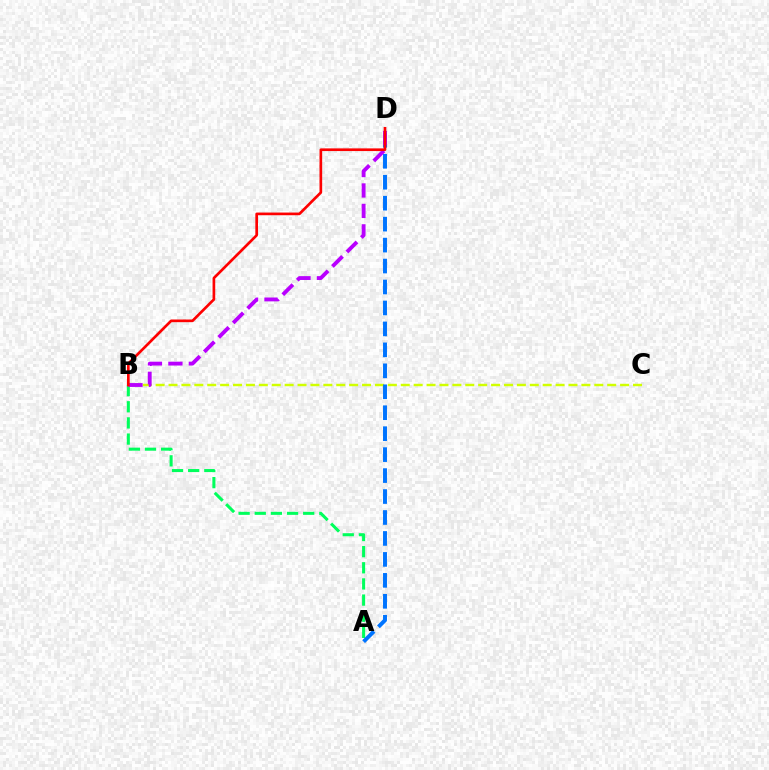{('B', 'C'): [{'color': '#d1ff00', 'line_style': 'dashed', 'thickness': 1.75}], ('A', 'B'): [{'color': '#00ff5c', 'line_style': 'dashed', 'thickness': 2.19}], ('A', 'D'): [{'color': '#0074ff', 'line_style': 'dashed', 'thickness': 2.85}], ('B', 'D'): [{'color': '#b900ff', 'line_style': 'dashed', 'thickness': 2.78}, {'color': '#ff0000', 'line_style': 'solid', 'thickness': 1.92}]}